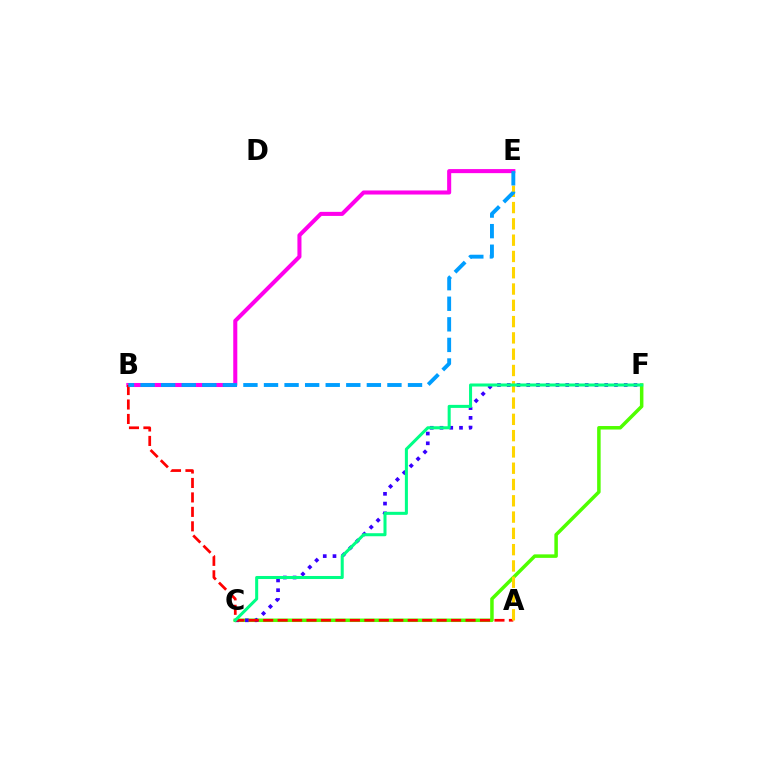{('B', 'E'): [{'color': '#ff00ed', 'line_style': 'solid', 'thickness': 2.92}, {'color': '#009eff', 'line_style': 'dashed', 'thickness': 2.79}], ('C', 'F'): [{'color': '#4fff00', 'line_style': 'solid', 'thickness': 2.52}, {'color': '#3700ff', 'line_style': 'dotted', 'thickness': 2.65}, {'color': '#00ff86', 'line_style': 'solid', 'thickness': 2.19}], ('A', 'B'): [{'color': '#ff0000', 'line_style': 'dashed', 'thickness': 1.96}], ('A', 'E'): [{'color': '#ffd500', 'line_style': 'dashed', 'thickness': 2.21}]}